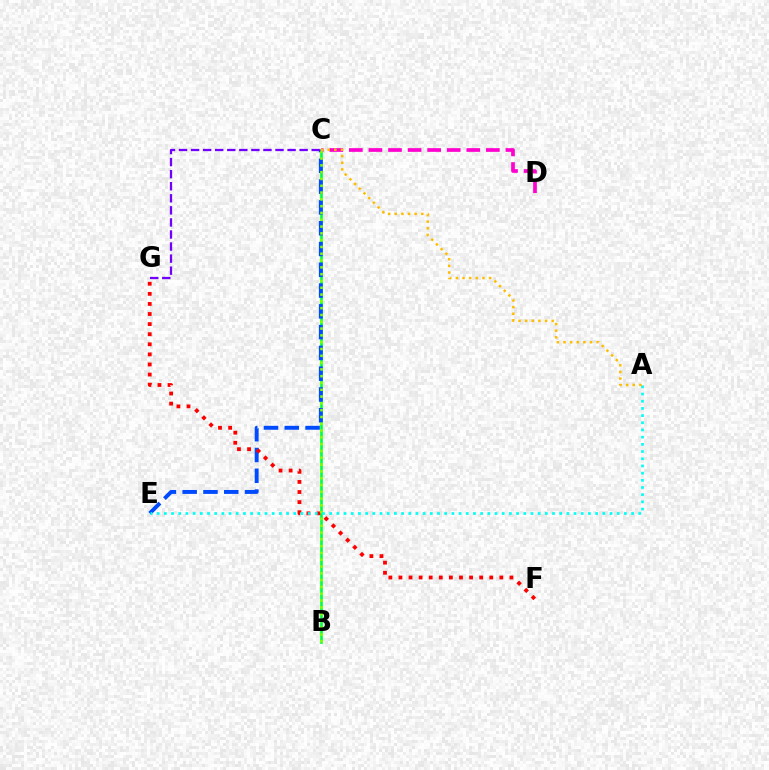{('B', 'C'): [{'color': '#00ff39', 'line_style': 'solid', 'thickness': 1.91}, {'color': '#84ff00', 'line_style': 'dotted', 'thickness': 1.85}], ('C', 'E'): [{'color': '#004bff', 'line_style': 'dashed', 'thickness': 2.82}], ('F', 'G'): [{'color': '#ff0000', 'line_style': 'dotted', 'thickness': 2.74}], ('C', 'D'): [{'color': '#ff00cf', 'line_style': 'dashed', 'thickness': 2.66}], ('A', 'E'): [{'color': '#00fff6', 'line_style': 'dotted', 'thickness': 1.95}], ('A', 'C'): [{'color': '#ffbd00', 'line_style': 'dotted', 'thickness': 1.8}], ('C', 'G'): [{'color': '#7200ff', 'line_style': 'dashed', 'thickness': 1.64}]}